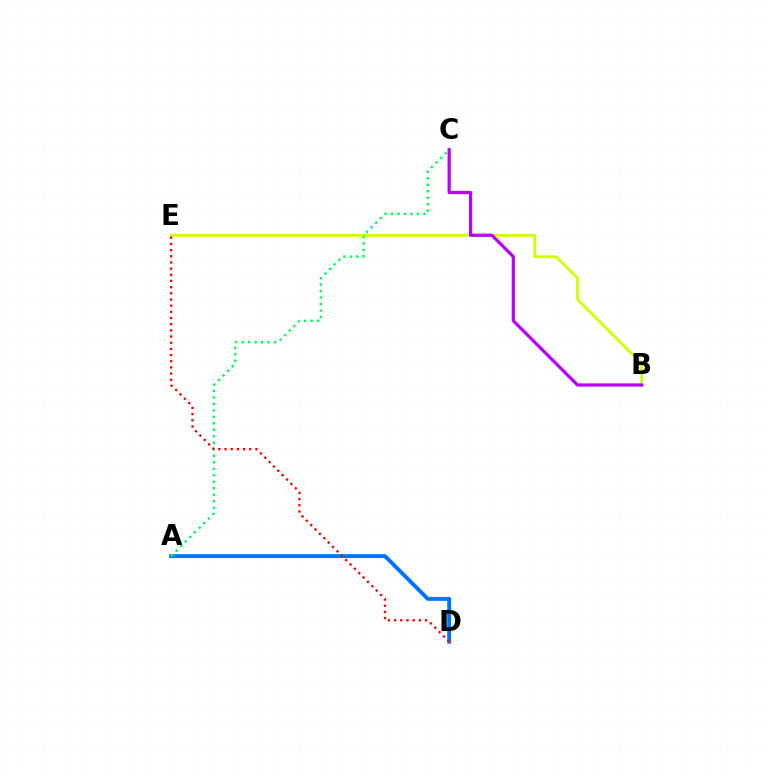{('B', 'E'): [{'color': '#d1ff00', 'line_style': 'solid', 'thickness': 2.02}], ('A', 'D'): [{'color': '#0074ff', 'line_style': 'solid', 'thickness': 2.82}], ('A', 'C'): [{'color': '#00ff5c', 'line_style': 'dotted', 'thickness': 1.76}], ('D', 'E'): [{'color': '#ff0000', 'line_style': 'dotted', 'thickness': 1.68}], ('B', 'C'): [{'color': '#b900ff', 'line_style': 'solid', 'thickness': 2.32}]}